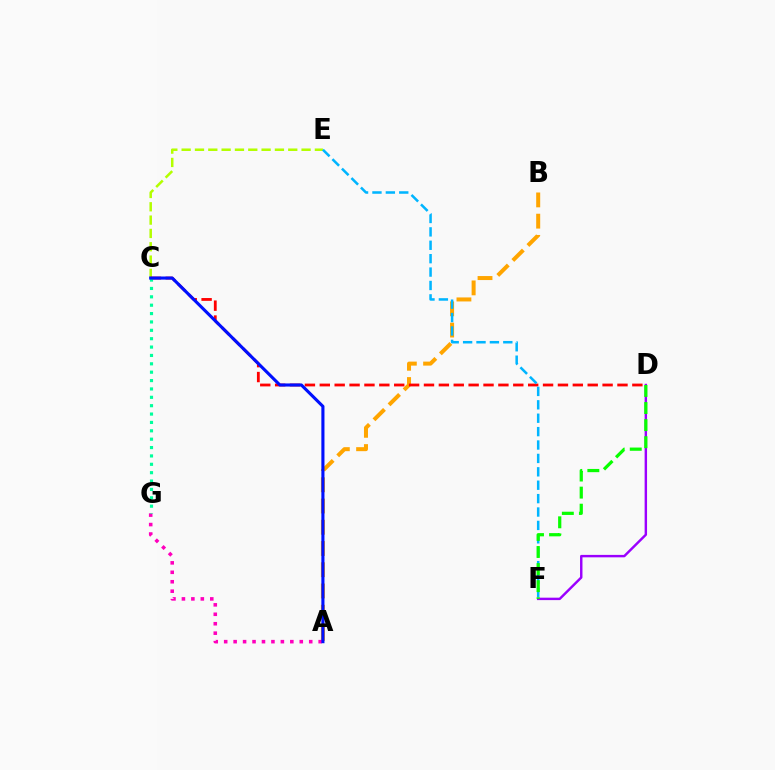{('C', 'E'): [{'color': '#b3ff00', 'line_style': 'dashed', 'thickness': 1.81}], ('A', 'B'): [{'color': '#ffa500', 'line_style': 'dashed', 'thickness': 2.88}], ('D', 'F'): [{'color': '#9b00ff', 'line_style': 'solid', 'thickness': 1.75}, {'color': '#08ff00', 'line_style': 'dashed', 'thickness': 2.32}], ('C', 'D'): [{'color': '#ff0000', 'line_style': 'dashed', 'thickness': 2.02}], ('A', 'G'): [{'color': '#ff00bd', 'line_style': 'dotted', 'thickness': 2.57}], ('E', 'F'): [{'color': '#00b5ff', 'line_style': 'dashed', 'thickness': 1.82}], ('C', 'G'): [{'color': '#00ff9d', 'line_style': 'dotted', 'thickness': 2.28}], ('A', 'C'): [{'color': '#0010ff', 'line_style': 'solid', 'thickness': 2.24}]}